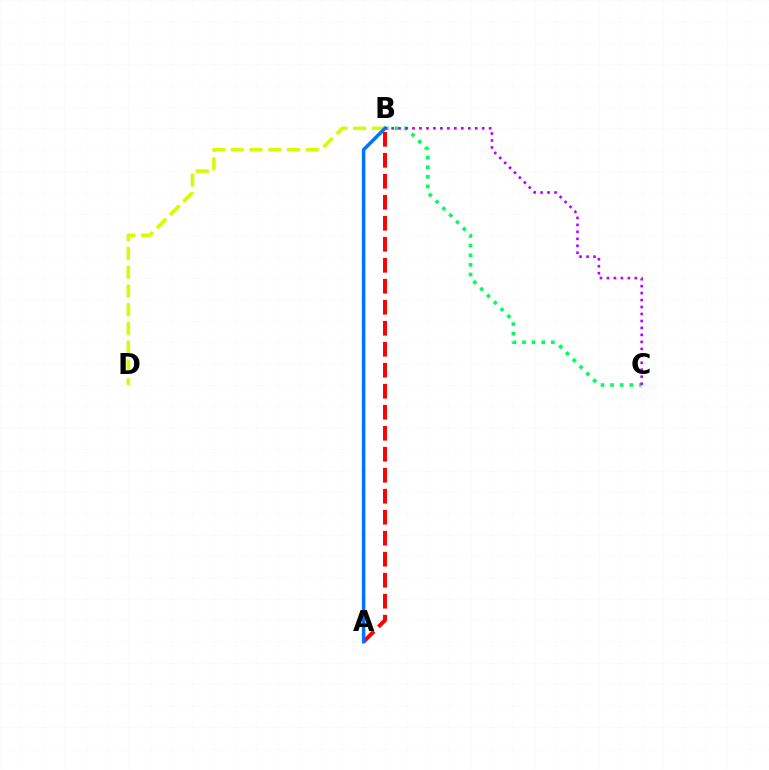{('A', 'B'): [{'color': '#ff0000', 'line_style': 'dashed', 'thickness': 2.85}, {'color': '#0074ff', 'line_style': 'solid', 'thickness': 2.53}], ('B', 'D'): [{'color': '#d1ff00', 'line_style': 'dashed', 'thickness': 2.55}], ('B', 'C'): [{'color': '#00ff5c', 'line_style': 'dotted', 'thickness': 2.61}, {'color': '#b900ff', 'line_style': 'dotted', 'thickness': 1.89}]}